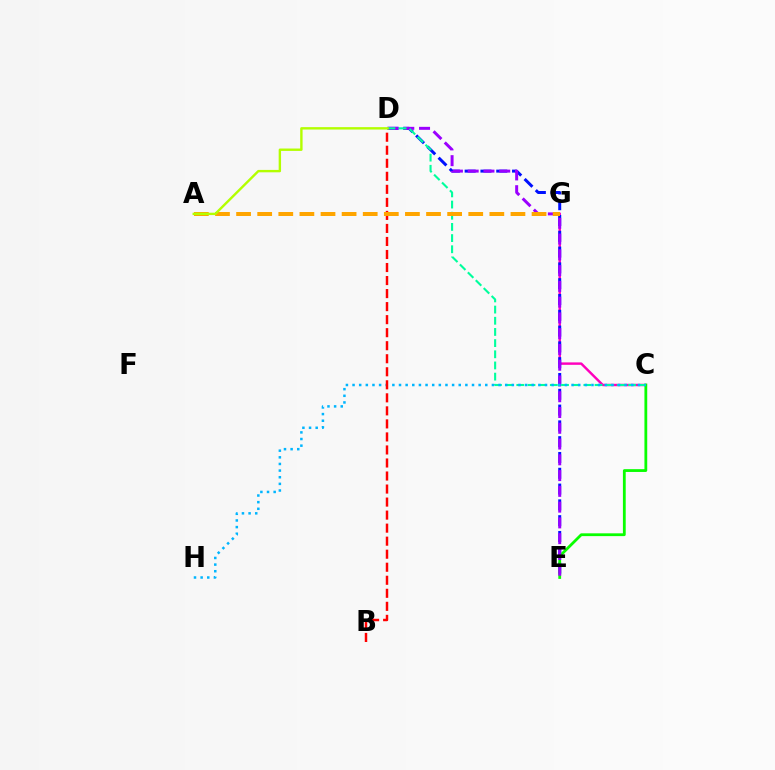{('C', 'G'): [{'color': '#ff00bd', 'line_style': 'solid', 'thickness': 1.76}], ('D', 'E'): [{'color': '#0010ff', 'line_style': 'dashed', 'thickness': 2.15}, {'color': '#9b00ff', 'line_style': 'dashed', 'thickness': 2.14}], ('C', 'E'): [{'color': '#08ff00', 'line_style': 'solid', 'thickness': 2.01}], ('C', 'D'): [{'color': '#00ff9d', 'line_style': 'dashed', 'thickness': 1.52}], ('C', 'H'): [{'color': '#00b5ff', 'line_style': 'dotted', 'thickness': 1.8}], ('B', 'D'): [{'color': '#ff0000', 'line_style': 'dashed', 'thickness': 1.77}], ('A', 'G'): [{'color': '#ffa500', 'line_style': 'dashed', 'thickness': 2.87}], ('A', 'D'): [{'color': '#b3ff00', 'line_style': 'solid', 'thickness': 1.72}]}